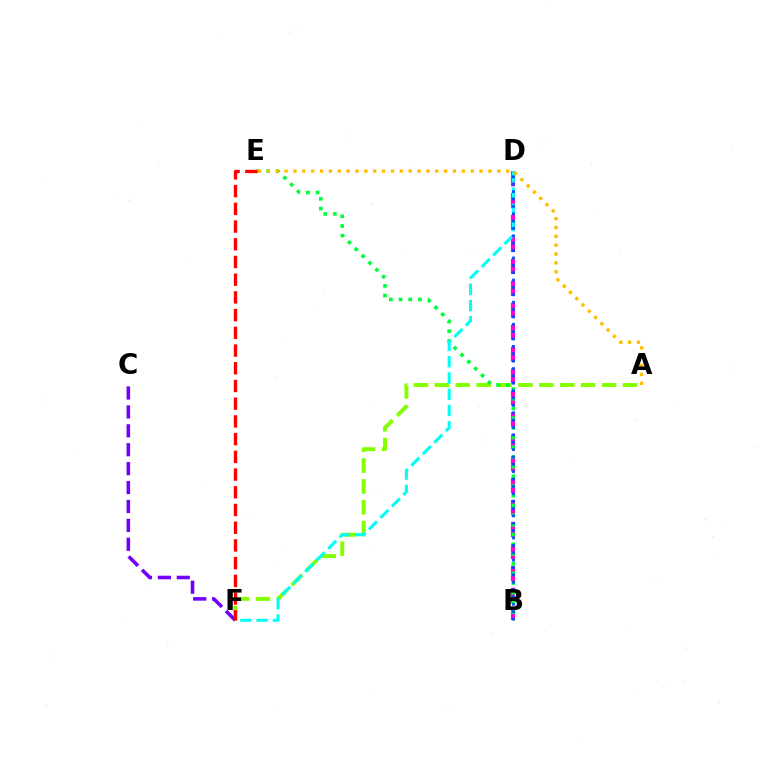{('B', 'D'): [{'color': '#ff00cf', 'line_style': 'dashed', 'thickness': 2.98}, {'color': '#004bff', 'line_style': 'dotted', 'thickness': 2.0}], ('A', 'F'): [{'color': '#84ff00', 'line_style': 'dashed', 'thickness': 2.84}], ('B', 'E'): [{'color': '#00ff39', 'line_style': 'dotted', 'thickness': 2.63}], ('D', 'F'): [{'color': '#00fff6', 'line_style': 'dashed', 'thickness': 2.21}], ('A', 'E'): [{'color': '#ffbd00', 'line_style': 'dotted', 'thickness': 2.41}], ('C', 'F'): [{'color': '#7200ff', 'line_style': 'dashed', 'thickness': 2.57}], ('E', 'F'): [{'color': '#ff0000', 'line_style': 'dashed', 'thickness': 2.41}]}